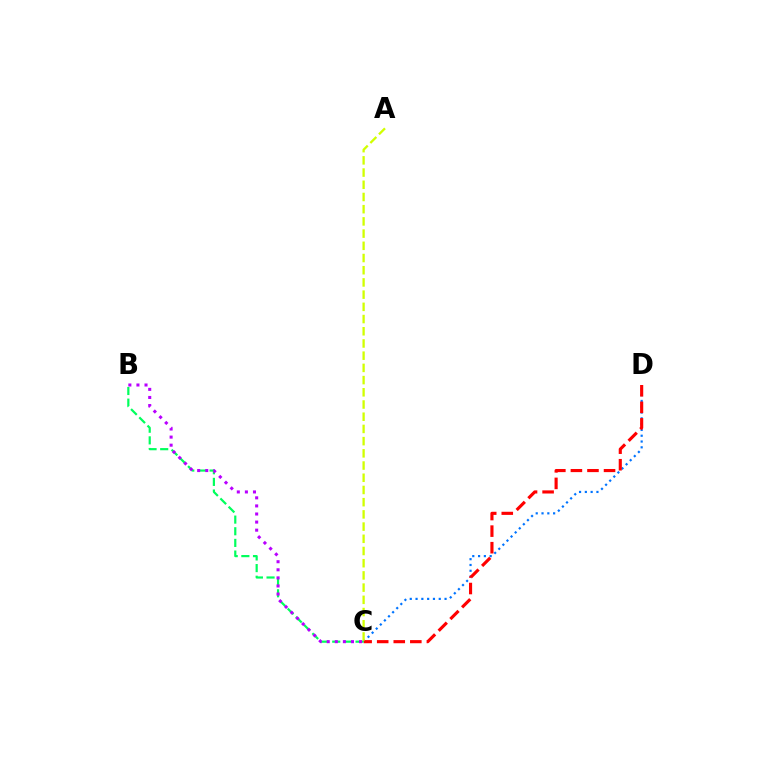{('C', 'D'): [{'color': '#0074ff', 'line_style': 'dotted', 'thickness': 1.58}, {'color': '#ff0000', 'line_style': 'dashed', 'thickness': 2.25}], ('B', 'C'): [{'color': '#00ff5c', 'line_style': 'dashed', 'thickness': 1.58}, {'color': '#b900ff', 'line_style': 'dotted', 'thickness': 2.2}], ('A', 'C'): [{'color': '#d1ff00', 'line_style': 'dashed', 'thickness': 1.66}]}